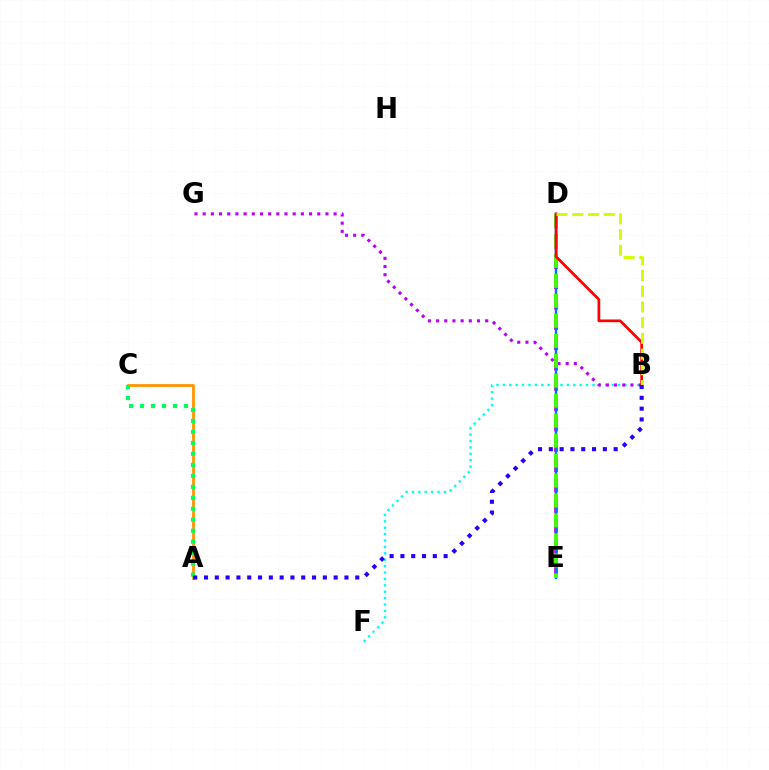{('B', 'F'): [{'color': '#00fff6', 'line_style': 'dotted', 'thickness': 1.74}], ('A', 'C'): [{'color': '#ff9400', 'line_style': 'solid', 'thickness': 2.01}, {'color': '#00ff5c', 'line_style': 'dotted', 'thickness': 2.98}], ('D', 'E'): [{'color': '#ff00ac', 'line_style': 'dashed', 'thickness': 2.76}, {'color': '#0074ff', 'line_style': 'solid', 'thickness': 1.78}, {'color': '#3dff00', 'line_style': 'dashed', 'thickness': 2.71}], ('B', 'G'): [{'color': '#b900ff', 'line_style': 'dotted', 'thickness': 2.22}], ('B', 'D'): [{'color': '#ff0000', 'line_style': 'solid', 'thickness': 1.96}, {'color': '#d1ff00', 'line_style': 'dashed', 'thickness': 2.14}], ('A', 'B'): [{'color': '#2500ff', 'line_style': 'dotted', 'thickness': 2.94}]}